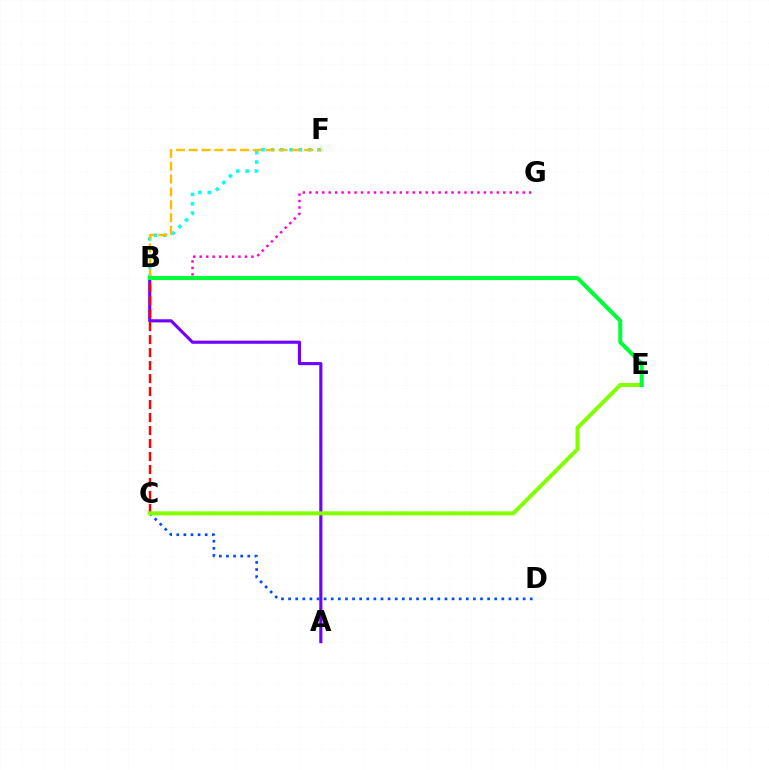{('A', 'B'): [{'color': '#7200ff', 'line_style': 'solid', 'thickness': 2.25}], ('B', 'C'): [{'color': '#ff0000', 'line_style': 'dashed', 'thickness': 1.76}], ('B', 'F'): [{'color': '#00fff6', 'line_style': 'dotted', 'thickness': 2.54}, {'color': '#ffbd00', 'line_style': 'dashed', 'thickness': 1.74}], ('C', 'D'): [{'color': '#004bff', 'line_style': 'dotted', 'thickness': 1.93}], ('B', 'G'): [{'color': '#ff00cf', 'line_style': 'dotted', 'thickness': 1.76}], ('C', 'E'): [{'color': '#84ff00', 'line_style': 'solid', 'thickness': 2.88}], ('B', 'E'): [{'color': '#00ff39', 'line_style': 'solid', 'thickness': 2.89}]}